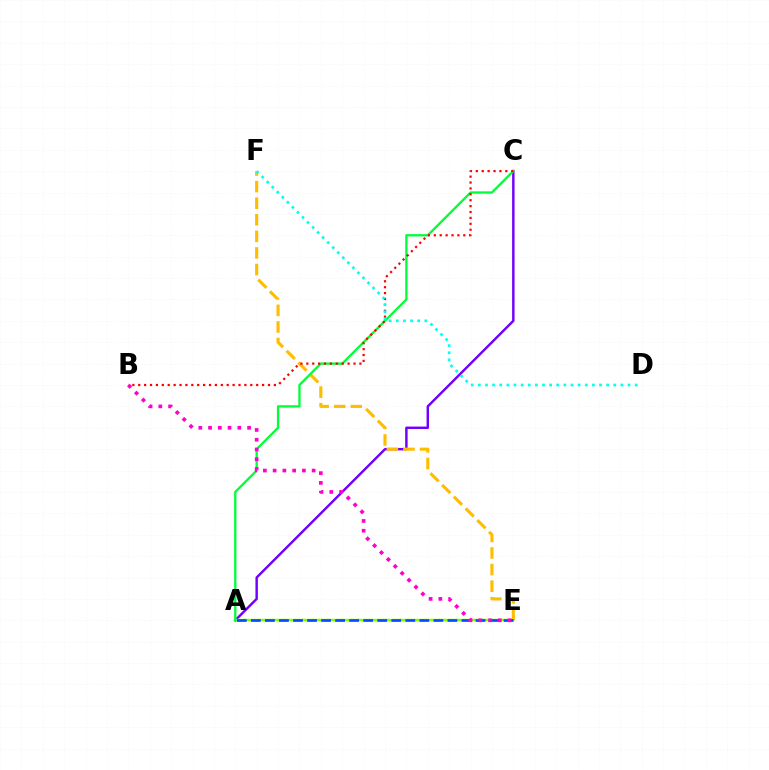{('A', 'C'): [{'color': '#7200ff', 'line_style': 'solid', 'thickness': 1.76}, {'color': '#00ff39', 'line_style': 'solid', 'thickness': 1.66}], ('A', 'E'): [{'color': '#84ff00', 'line_style': 'solid', 'thickness': 1.77}, {'color': '#004bff', 'line_style': 'dashed', 'thickness': 1.91}], ('E', 'F'): [{'color': '#ffbd00', 'line_style': 'dashed', 'thickness': 2.25}], ('B', 'C'): [{'color': '#ff0000', 'line_style': 'dotted', 'thickness': 1.6}], ('D', 'F'): [{'color': '#00fff6', 'line_style': 'dotted', 'thickness': 1.94}], ('B', 'E'): [{'color': '#ff00cf', 'line_style': 'dotted', 'thickness': 2.65}]}